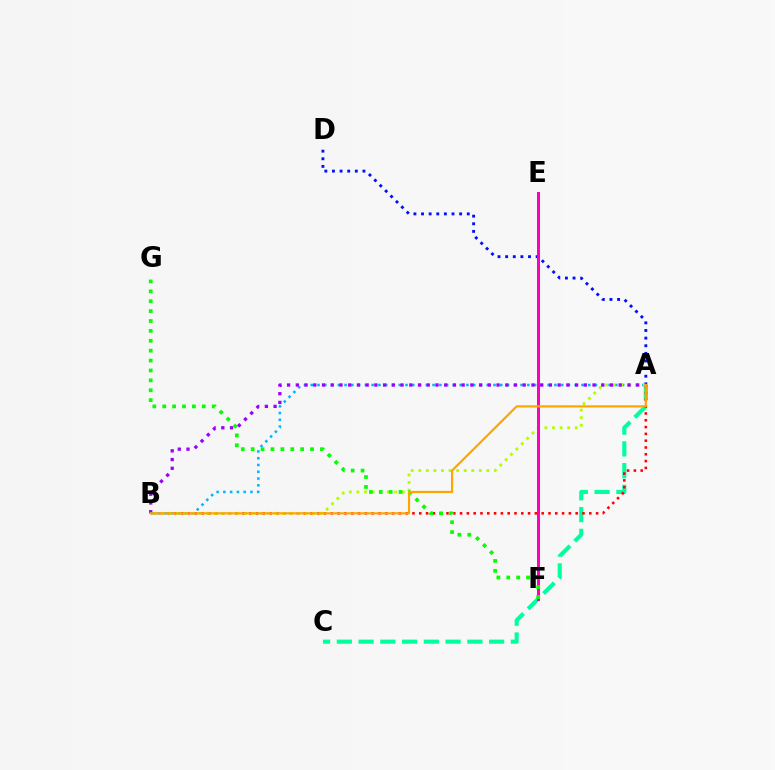{('A', 'C'): [{'color': '#00ff9d', 'line_style': 'dashed', 'thickness': 2.95}], ('A', 'D'): [{'color': '#0010ff', 'line_style': 'dotted', 'thickness': 2.07}], ('A', 'B'): [{'color': '#ff0000', 'line_style': 'dotted', 'thickness': 1.85}, {'color': '#00b5ff', 'line_style': 'dotted', 'thickness': 1.84}, {'color': '#b3ff00', 'line_style': 'dotted', 'thickness': 2.06}, {'color': '#9b00ff', 'line_style': 'dotted', 'thickness': 2.37}, {'color': '#ffa500', 'line_style': 'solid', 'thickness': 1.57}], ('E', 'F'): [{'color': '#ff00bd', 'line_style': 'solid', 'thickness': 2.15}], ('F', 'G'): [{'color': '#08ff00', 'line_style': 'dotted', 'thickness': 2.69}]}